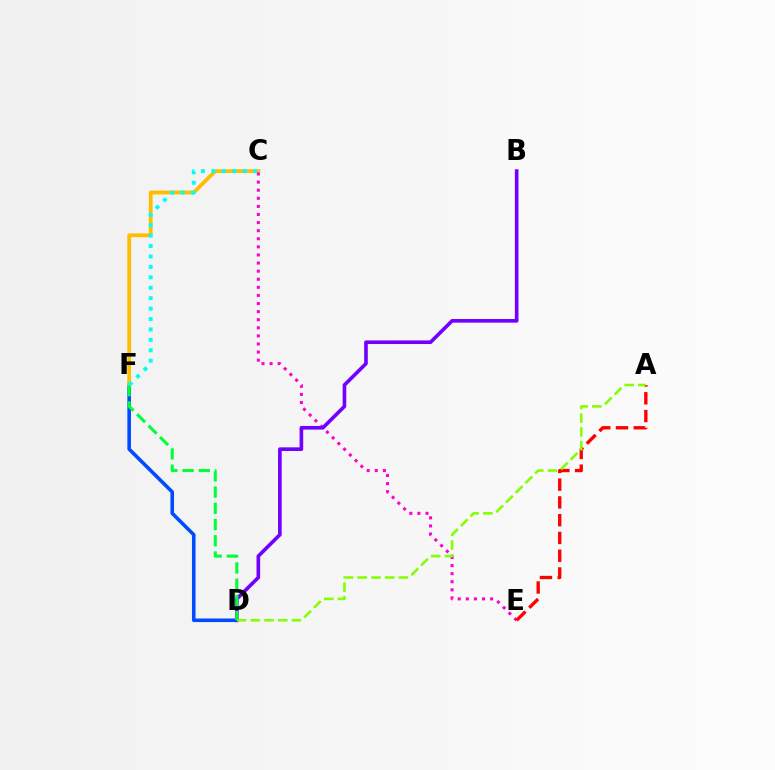{('D', 'F'): [{'color': '#004bff', 'line_style': 'solid', 'thickness': 2.58}, {'color': '#00ff39', 'line_style': 'dashed', 'thickness': 2.21}], ('C', 'F'): [{'color': '#ffbd00', 'line_style': 'solid', 'thickness': 2.73}, {'color': '#00fff6', 'line_style': 'dotted', 'thickness': 2.83}], ('C', 'E'): [{'color': '#ff00cf', 'line_style': 'dotted', 'thickness': 2.2}], ('A', 'E'): [{'color': '#ff0000', 'line_style': 'dashed', 'thickness': 2.41}], ('B', 'D'): [{'color': '#7200ff', 'line_style': 'solid', 'thickness': 2.62}], ('A', 'D'): [{'color': '#84ff00', 'line_style': 'dashed', 'thickness': 1.86}]}